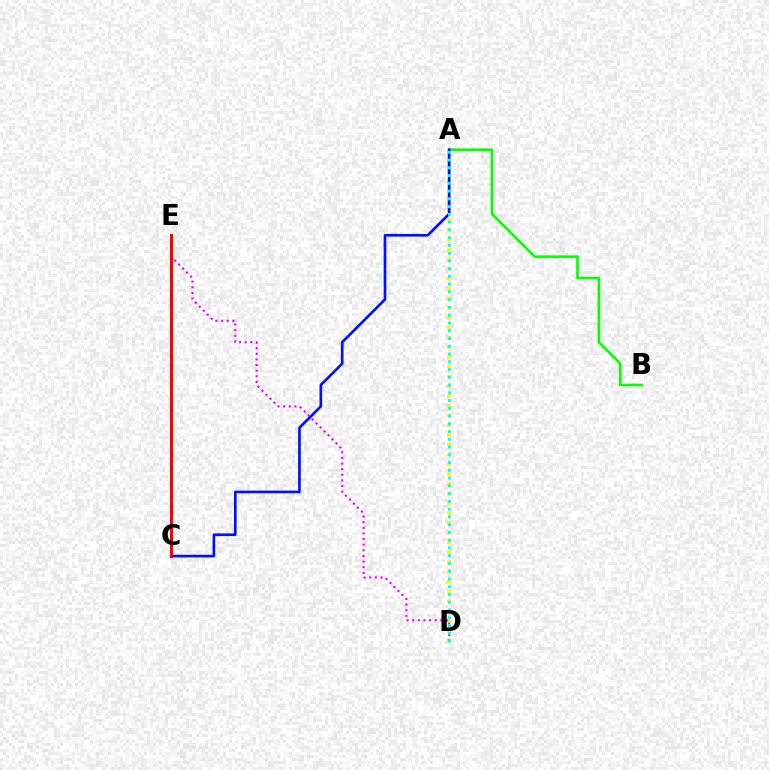{('A', 'D'): [{'color': '#fcf500', 'line_style': 'dotted', 'thickness': 2.65}, {'color': '#00fff6', 'line_style': 'dotted', 'thickness': 2.11}], ('A', 'B'): [{'color': '#08ff00', 'line_style': 'solid', 'thickness': 1.88}], ('A', 'C'): [{'color': '#0010ff', 'line_style': 'solid', 'thickness': 1.92}], ('D', 'E'): [{'color': '#ee00ff', 'line_style': 'dotted', 'thickness': 1.53}], ('C', 'E'): [{'color': '#ff0000', 'line_style': 'solid', 'thickness': 2.18}]}